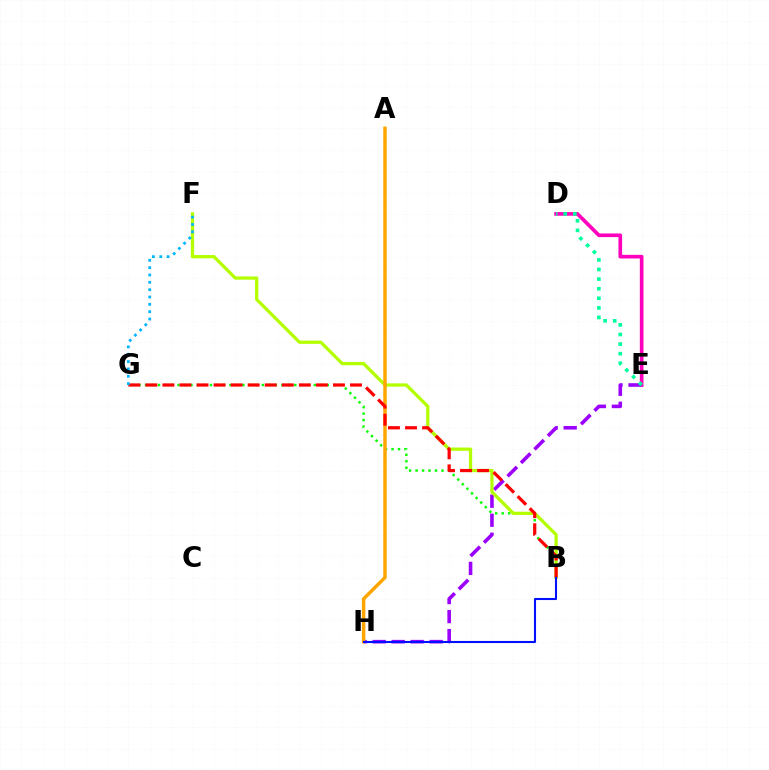{('B', 'G'): [{'color': '#08ff00', 'line_style': 'dotted', 'thickness': 1.76}, {'color': '#ff0000', 'line_style': 'dashed', 'thickness': 2.32}], ('D', 'E'): [{'color': '#ff00bd', 'line_style': 'solid', 'thickness': 2.63}, {'color': '#00ff9d', 'line_style': 'dotted', 'thickness': 2.61}], ('E', 'H'): [{'color': '#9b00ff', 'line_style': 'dashed', 'thickness': 2.58}], ('B', 'F'): [{'color': '#b3ff00', 'line_style': 'solid', 'thickness': 2.35}], ('A', 'H'): [{'color': '#ffa500', 'line_style': 'solid', 'thickness': 2.5}], ('B', 'H'): [{'color': '#0010ff', 'line_style': 'solid', 'thickness': 1.5}], ('F', 'G'): [{'color': '#00b5ff', 'line_style': 'dotted', 'thickness': 1.99}]}